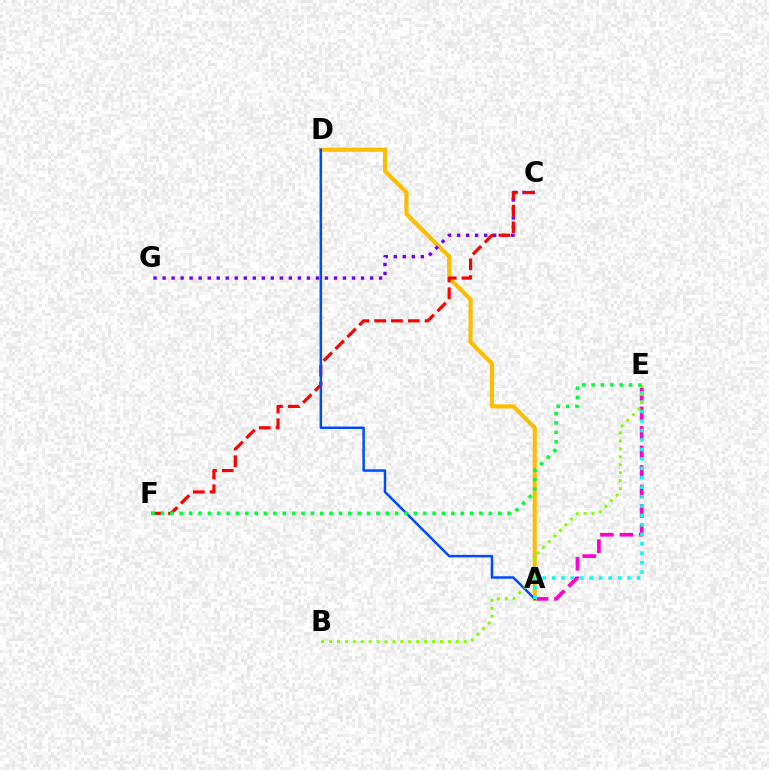{('A', 'E'): [{'color': '#ff00cf', 'line_style': 'dashed', 'thickness': 2.65}, {'color': '#00fff6', 'line_style': 'dotted', 'thickness': 2.56}], ('A', 'D'): [{'color': '#ffbd00', 'line_style': 'solid', 'thickness': 2.97}, {'color': '#004bff', 'line_style': 'solid', 'thickness': 1.8}], ('C', 'G'): [{'color': '#7200ff', 'line_style': 'dotted', 'thickness': 2.45}], ('C', 'F'): [{'color': '#ff0000', 'line_style': 'dashed', 'thickness': 2.28}], ('B', 'E'): [{'color': '#84ff00', 'line_style': 'dotted', 'thickness': 2.15}], ('E', 'F'): [{'color': '#00ff39', 'line_style': 'dotted', 'thickness': 2.54}]}